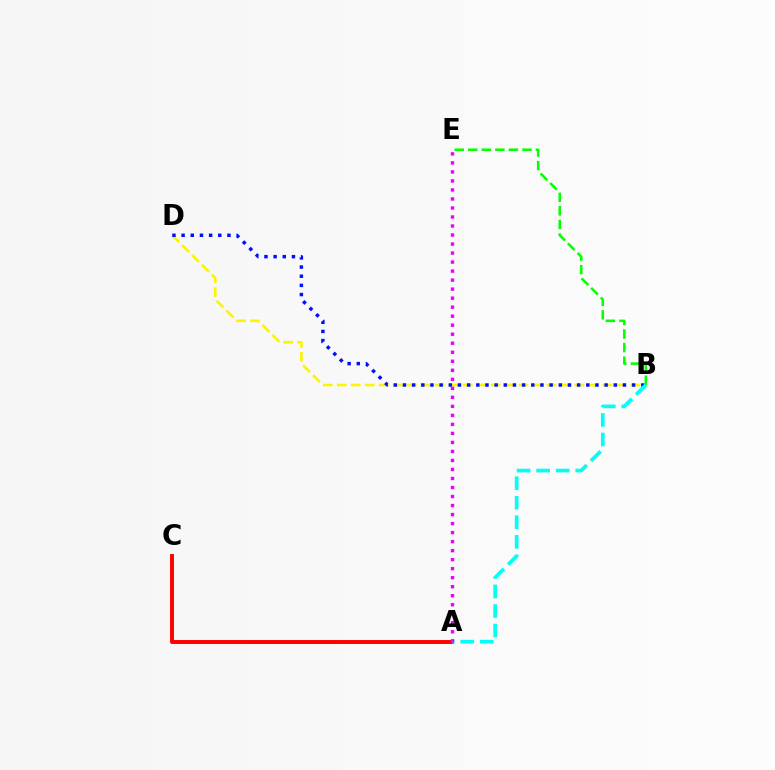{('B', 'D'): [{'color': '#fcf500', 'line_style': 'dashed', 'thickness': 1.9}, {'color': '#0010ff', 'line_style': 'dotted', 'thickness': 2.49}], ('A', 'C'): [{'color': '#ff0000', 'line_style': 'solid', 'thickness': 2.83}], ('B', 'E'): [{'color': '#08ff00', 'line_style': 'dashed', 'thickness': 1.84}], ('A', 'B'): [{'color': '#00fff6', 'line_style': 'dashed', 'thickness': 2.65}], ('A', 'E'): [{'color': '#ee00ff', 'line_style': 'dotted', 'thickness': 2.45}]}